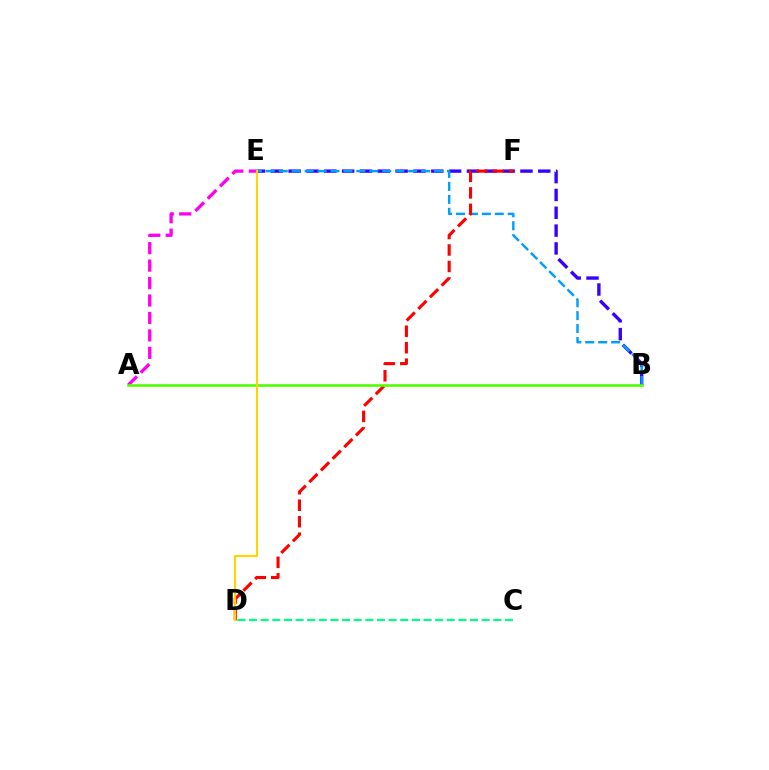{('B', 'E'): [{'color': '#3700ff', 'line_style': 'dashed', 'thickness': 2.42}, {'color': '#009eff', 'line_style': 'dashed', 'thickness': 1.76}], ('C', 'D'): [{'color': '#00ff86', 'line_style': 'dashed', 'thickness': 1.58}], ('D', 'F'): [{'color': '#ff0000', 'line_style': 'dashed', 'thickness': 2.24}], ('A', 'E'): [{'color': '#ff00ed', 'line_style': 'dashed', 'thickness': 2.37}], ('A', 'B'): [{'color': '#4fff00', 'line_style': 'solid', 'thickness': 1.89}], ('D', 'E'): [{'color': '#ffd500', 'line_style': 'solid', 'thickness': 1.53}]}